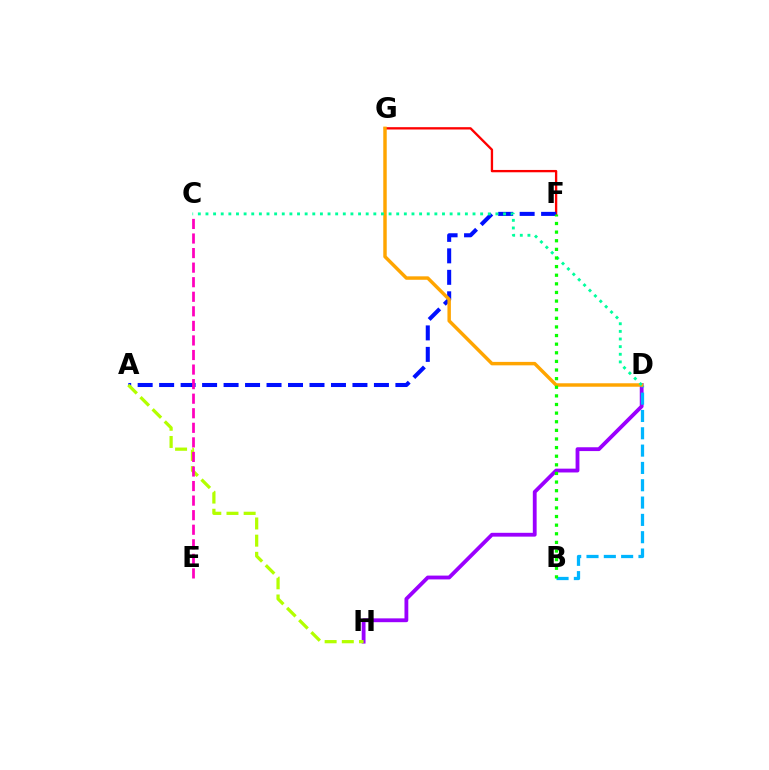{('F', 'G'): [{'color': '#ff0000', 'line_style': 'solid', 'thickness': 1.67}], ('D', 'H'): [{'color': '#9b00ff', 'line_style': 'solid', 'thickness': 2.75}], ('A', 'F'): [{'color': '#0010ff', 'line_style': 'dashed', 'thickness': 2.92}], ('B', 'D'): [{'color': '#00b5ff', 'line_style': 'dashed', 'thickness': 2.35}], ('D', 'G'): [{'color': '#ffa500', 'line_style': 'solid', 'thickness': 2.48}], ('A', 'H'): [{'color': '#b3ff00', 'line_style': 'dashed', 'thickness': 2.33}], ('C', 'E'): [{'color': '#ff00bd', 'line_style': 'dashed', 'thickness': 1.98}], ('C', 'D'): [{'color': '#00ff9d', 'line_style': 'dotted', 'thickness': 2.07}], ('B', 'F'): [{'color': '#08ff00', 'line_style': 'dotted', 'thickness': 2.34}]}